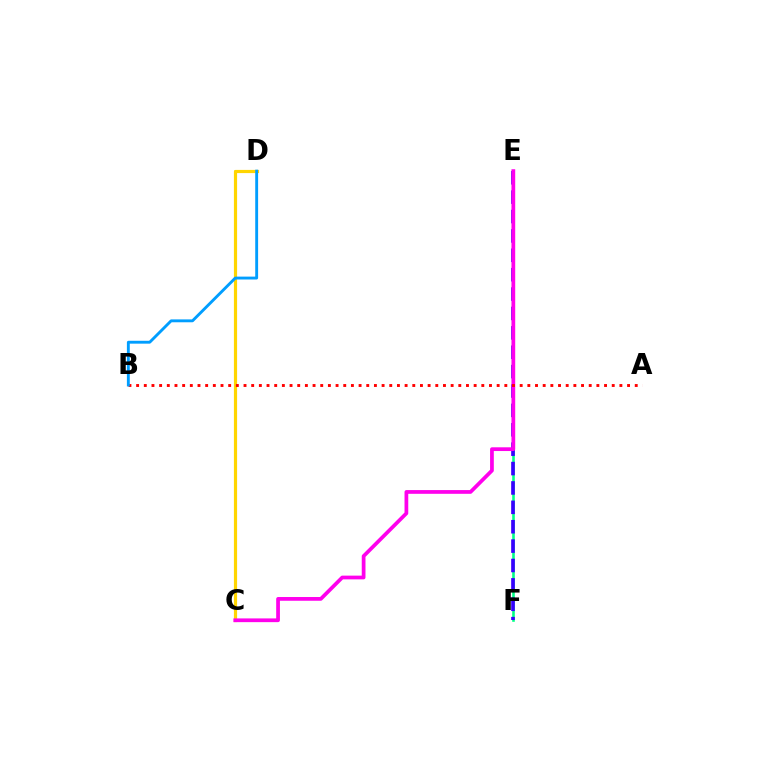{('C', 'D'): [{'color': '#4fff00', 'line_style': 'dotted', 'thickness': 1.88}, {'color': '#ffd500', 'line_style': 'solid', 'thickness': 2.29}], ('E', 'F'): [{'color': '#00ff86', 'line_style': 'solid', 'thickness': 1.86}, {'color': '#3700ff', 'line_style': 'dashed', 'thickness': 2.63}], ('C', 'E'): [{'color': '#ff00ed', 'line_style': 'solid', 'thickness': 2.69}], ('A', 'B'): [{'color': '#ff0000', 'line_style': 'dotted', 'thickness': 2.08}], ('B', 'D'): [{'color': '#009eff', 'line_style': 'solid', 'thickness': 2.07}]}